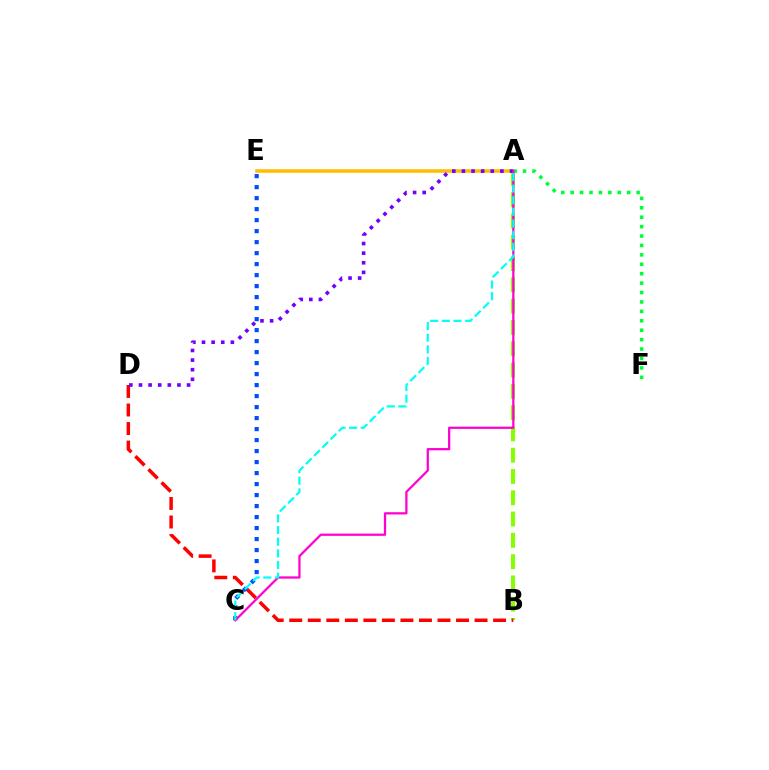{('A', 'B'): [{'color': '#84ff00', 'line_style': 'dashed', 'thickness': 2.89}], ('A', 'E'): [{'color': '#ffbd00', 'line_style': 'solid', 'thickness': 2.55}], ('B', 'D'): [{'color': '#ff0000', 'line_style': 'dashed', 'thickness': 2.52}], ('A', 'D'): [{'color': '#7200ff', 'line_style': 'dotted', 'thickness': 2.61}], ('A', 'F'): [{'color': '#00ff39', 'line_style': 'dotted', 'thickness': 2.56}], ('C', 'E'): [{'color': '#004bff', 'line_style': 'dotted', 'thickness': 2.99}], ('A', 'C'): [{'color': '#ff00cf', 'line_style': 'solid', 'thickness': 1.62}, {'color': '#00fff6', 'line_style': 'dashed', 'thickness': 1.58}]}